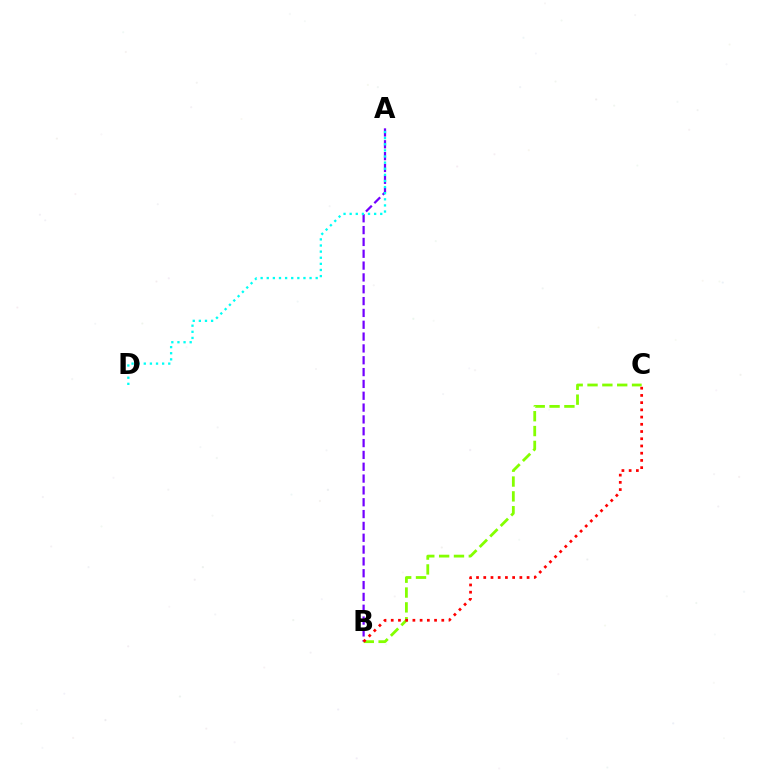{('A', 'B'): [{'color': '#7200ff', 'line_style': 'dashed', 'thickness': 1.61}], ('B', 'C'): [{'color': '#84ff00', 'line_style': 'dashed', 'thickness': 2.02}, {'color': '#ff0000', 'line_style': 'dotted', 'thickness': 1.96}], ('A', 'D'): [{'color': '#00fff6', 'line_style': 'dotted', 'thickness': 1.66}]}